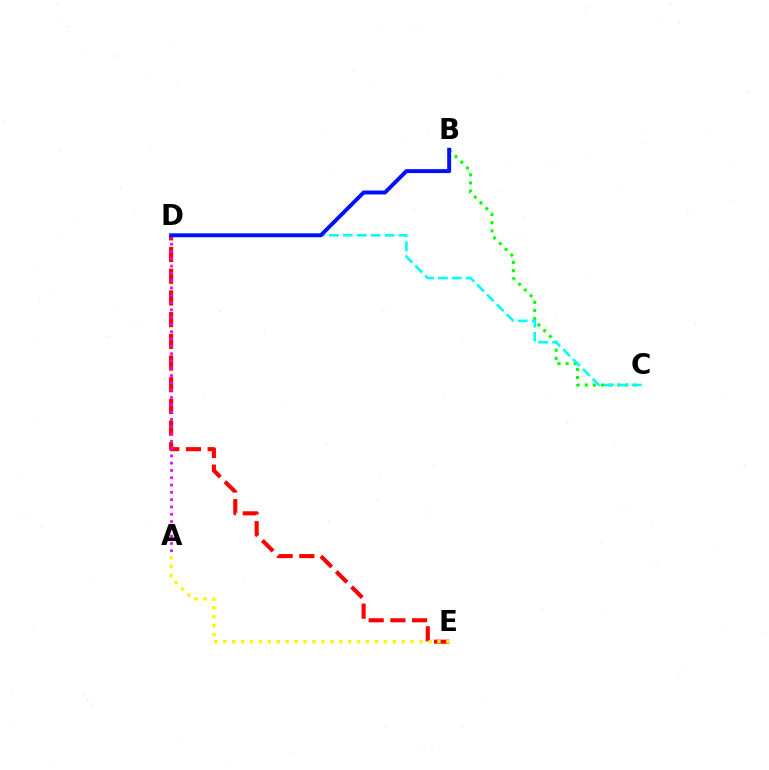{('D', 'E'): [{'color': '#ff0000', 'line_style': 'dashed', 'thickness': 2.95}], ('B', 'C'): [{'color': '#08ff00', 'line_style': 'dotted', 'thickness': 2.2}], ('A', 'E'): [{'color': '#fcf500', 'line_style': 'dotted', 'thickness': 2.43}], ('A', 'D'): [{'color': '#ee00ff', 'line_style': 'dotted', 'thickness': 1.98}], ('C', 'D'): [{'color': '#00fff6', 'line_style': 'dashed', 'thickness': 1.89}], ('B', 'D'): [{'color': '#0010ff', 'line_style': 'solid', 'thickness': 2.83}]}